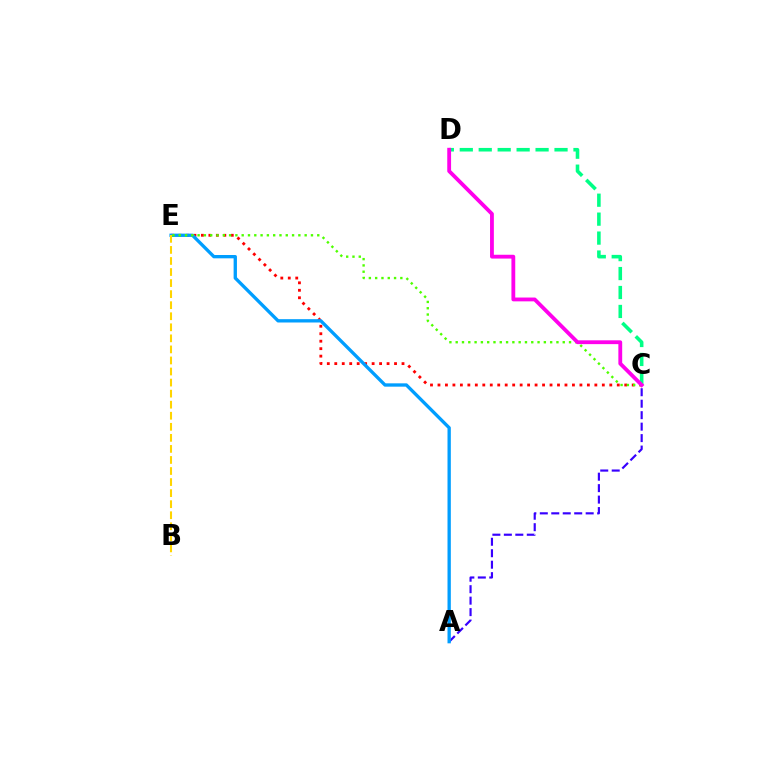{('A', 'C'): [{'color': '#3700ff', 'line_style': 'dashed', 'thickness': 1.56}], ('C', 'D'): [{'color': '#00ff86', 'line_style': 'dashed', 'thickness': 2.57}, {'color': '#ff00ed', 'line_style': 'solid', 'thickness': 2.75}], ('C', 'E'): [{'color': '#ff0000', 'line_style': 'dotted', 'thickness': 2.03}, {'color': '#4fff00', 'line_style': 'dotted', 'thickness': 1.71}], ('A', 'E'): [{'color': '#009eff', 'line_style': 'solid', 'thickness': 2.39}], ('B', 'E'): [{'color': '#ffd500', 'line_style': 'dashed', 'thickness': 1.5}]}